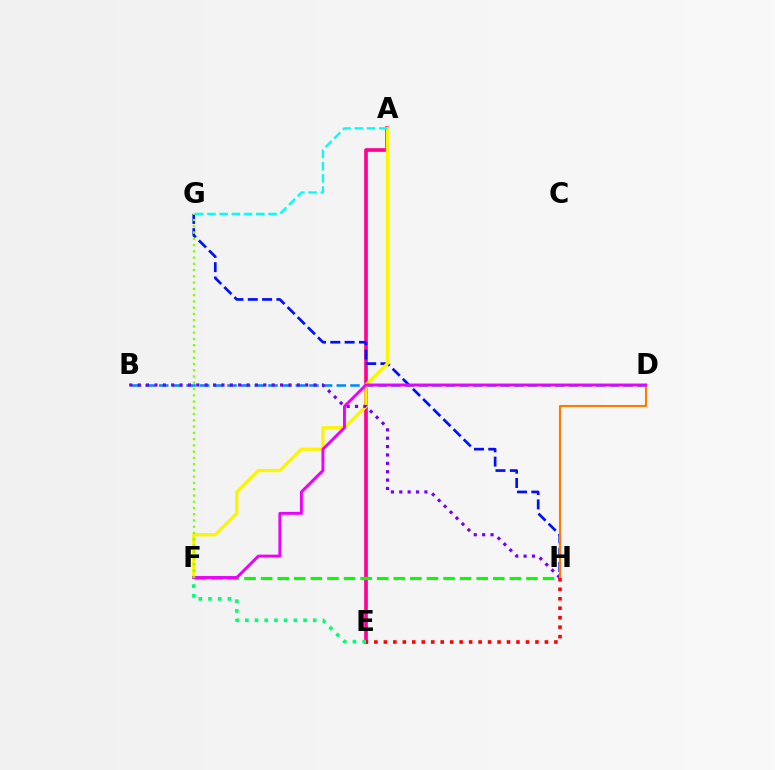{('A', 'E'): [{'color': '#ff0094', 'line_style': 'solid', 'thickness': 2.64}], ('B', 'D'): [{'color': '#008cff', 'line_style': 'dashed', 'thickness': 1.86}], ('G', 'H'): [{'color': '#0010ff', 'line_style': 'dashed', 'thickness': 1.94}], ('F', 'H'): [{'color': '#08ff00', 'line_style': 'dashed', 'thickness': 2.25}], ('A', 'F'): [{'color': '#fcf500', 'line_style': 'solid', 'thickness': 2.37}], ('B', 'H'): [{'color': '#7200ff', 'line_style': 'dotted', 'thickness': 2.28}], ('D', 'H'): [{'color': '#ff7c00', 'line_style': 'solid', 'thickness': 1.53}], ('D', 'F'): [{'color': '#ee00ff', 'line_style': 'solid', 'thickness': 2.11}], ('F', 'G'): [{'color': '#84ff00', 'line_style': 'dotted', 'thickness': 1.7}], ('A', 'G'): [{'color': '#00fff6', 'line_style': 'dashed', 'thickness': 1.66}], ('E', 'F'): [{'color': '#00ff74', 'line_style': 'dotted', 'thickness': 2.64}], ('E', 'H'): [{'color': '#ff0000', 'line_style': 'dotted', 'thickness': 2.57}]}